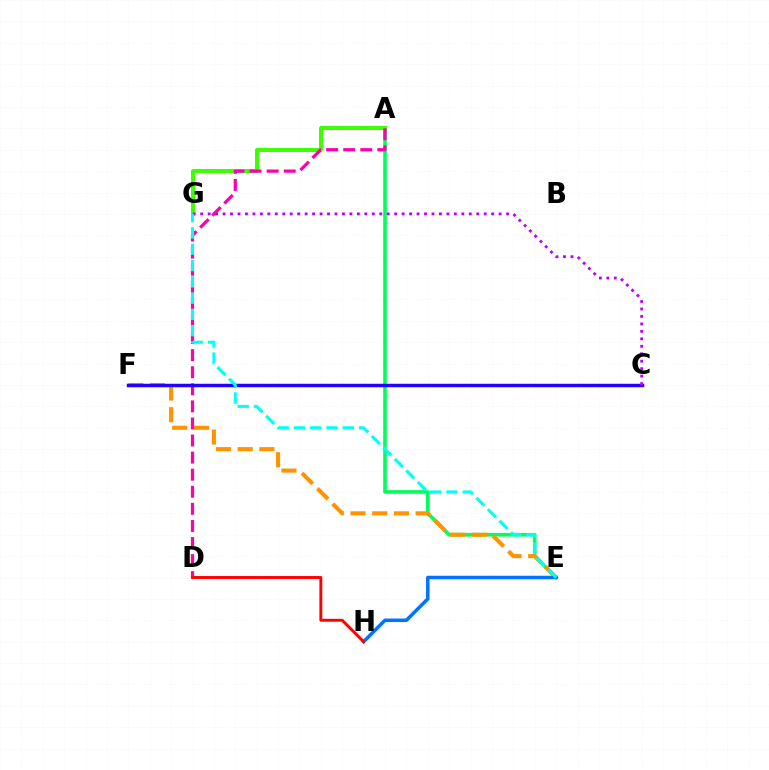{('A', 'E'): [{'color': '#00ff5c', 'line_style': 'solid', 'thickness': 2.61}], ('A', 'G'): [{'color': '#3dff00', 'line_style': 'solid', 'thickness': 2.85}], ('A', 'D'): [{'color': '#ff00ac', 'line_style': 'dashed', 'thickness': 2.32}], ('E', 'F'): [{'color': '#ff9400', 'line_style': 'dashed', 'thickness': 2.95}], ('E', 'H'): [{'color': '#0074ff', 'line_style': 'solid', 'thickness': 2.53}], ('C', 'F'): [{'color': '#d1ff00', 'line_style': 'solid', 'thickness': 1.56}, {'color': '#2500ff', 'line_style': 'solid', 'thickness': 2.48}], ('C', 'G'): [{'color': '#b900ff', 'line_style': 'dotted', 'thickness': 2.03}], ('D', 'H'): [{'color': '#ff0000', 'line_style': 'solid', 'thickness': 2.1}], ('E', 'G'): [{'color': '#00fff6', 'line_style': 'dashed', 'thickness': 2.21}]}